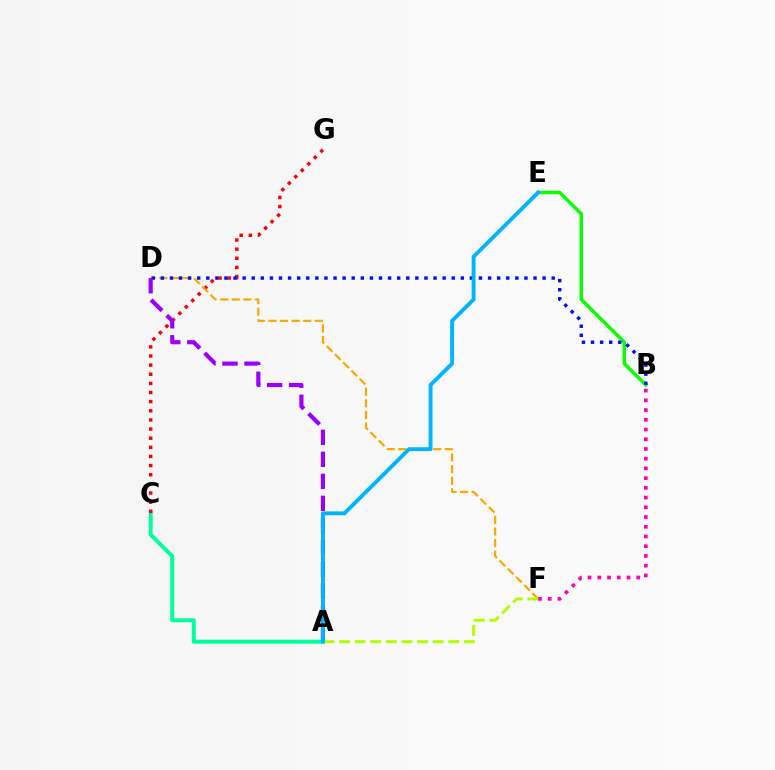{('B', 'E'): [{'color': '#08ff00', 'line_style': 'solid', 'thickness': 2.47}], ('A', 'C'): [{'color': '#00ff9d', 'line_style': 'solid', 'thickness': 2.83}], ('C', 'G'): [{'color': '#ff0000', 'line_style': 'dotted', 'thickness': 2.48}], ('D', 'F'): [{'color': '#ffa500', 'line_style': 'dashed', 'thickness': 1.58}], ('B', 'D'): [{'color': '#0010ff', 'line_style': 'dotted', 'thickness': 2.47}], ('A', 'D'): [{'color': '#9b00ff', 'line_style': 'dashed', 'thickness': 2.99}], ('A', 'F'): [{'color': '#b3ff00', 'line_style': 'dashed', 'thickness': 2.12}], ('B', 'F'): [{'color': '#ff00bd', 'line_style': 'dotted', 'thickness': 2.64}], ('A', 'E'): [{'color': '#00b5ff', 'line_style': 'solid', 'thickness': 2.79}]}